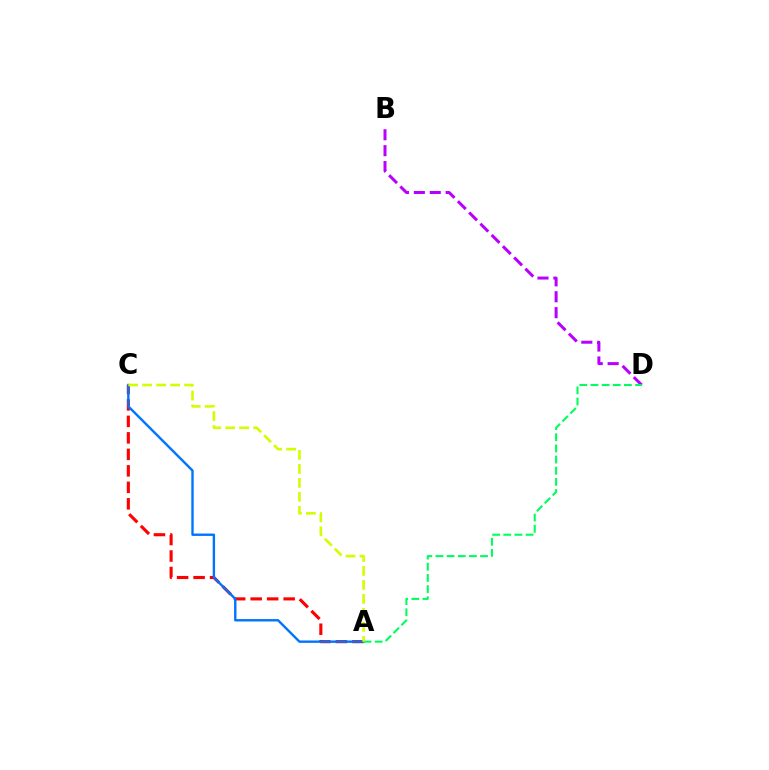{('A', 'C'): [{'color': '#ff0000', 'line_style': 'dashed', 'thickness': 2.24}, {'color': '#0074ff', 'line_style': 'solid', 'thickness': 1.72}, {'color': '#d1ff00', 'line_style': 'dashed', 'thickness': 1.9}], ('B', 'D'): [{'color': '#b900ff', 'line_style': 'dashed', 'thickness': 2.16}], ('A', 'D'): [{'color': '#00ff5c', 'line_style': 'dashed', 'thickness': 1.51}]}